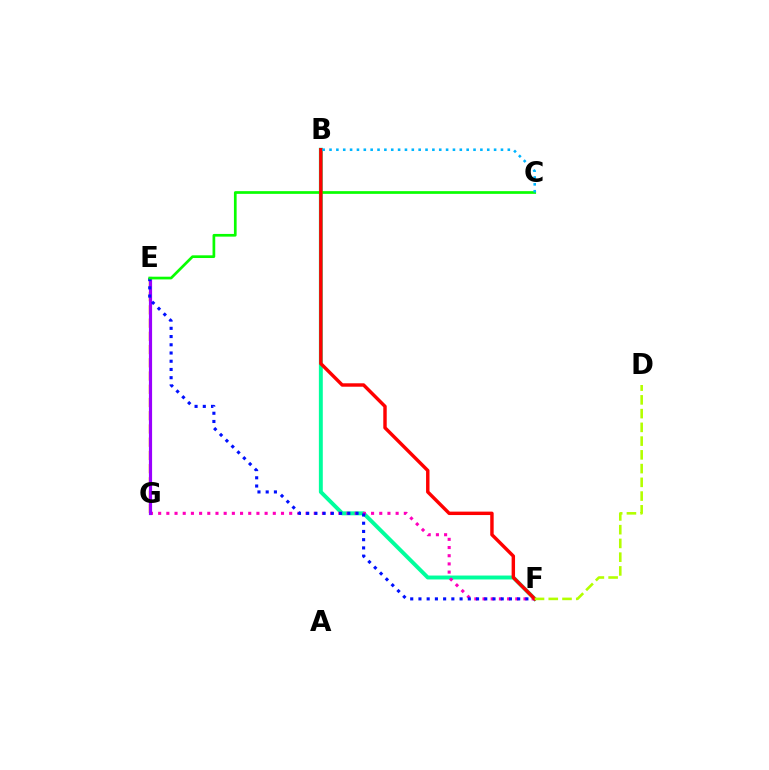{('E', 'G'): [{'color': '#ffa500', 'line_style': 'dashed', 'thickness': 1.8}, {'color': '#9b00ff', 'line_style': 'solid', 'thickness': 2.28}], ('B', 'F'): [{'color': '#00ff9d', 'line_style': 'solid', 'thickness': 2.82}, {'color': '#ff0000', 'line_style': 'solid', 'thickness': 2.47}], ('F', 'G'): [{'color': '#ff00bd', 'line_style': 'dotted', 'thickness': 2.22}], ('E', 'F'): [{'color': '#0010ff', 'line_style': 'dotted', 'thickness': 2.24}], ('C', 'E'): [{'color': '#08ff00', 'line_style': 'solid', 'thickness': 1.94}], ('D', 'F'): [{'color': '#b3ff00', 'line_style': 'dashed', 'thickness': 1.87}], ('B', 'C'): [{'color': '#00b5ff', 'line_style': 'dotted', 'thickness': 1.86}]}